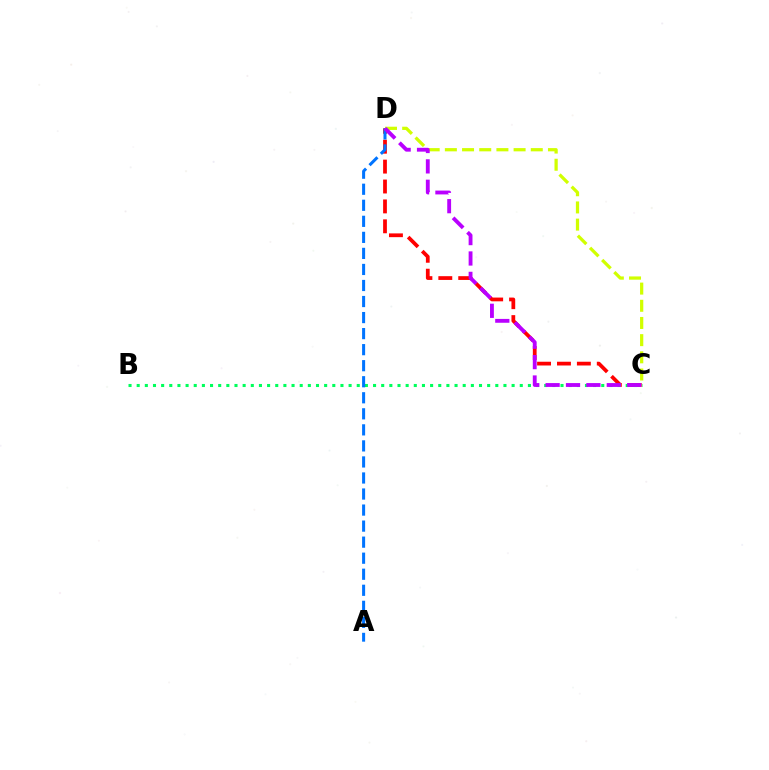{('C', 'D'): [{'color': '#ff0000', 'line_style': 'dashed', 'thickness': 2.7}, {'color': '#d1ff00', 'line_style': 'dashed', 'thickness': 2.33}, {'color': '#b900ff', 'line_style': 'dashed', 'thickness': 2.77}], ('B', 'C'): [{'color': '#00ff5c', 'line_style': 'dotted', 'thickness': 2.21}], ('A', 'D'): [{'color': '#0074ff', 'line_style': 'dashed', 'thickness': 2.18}]}